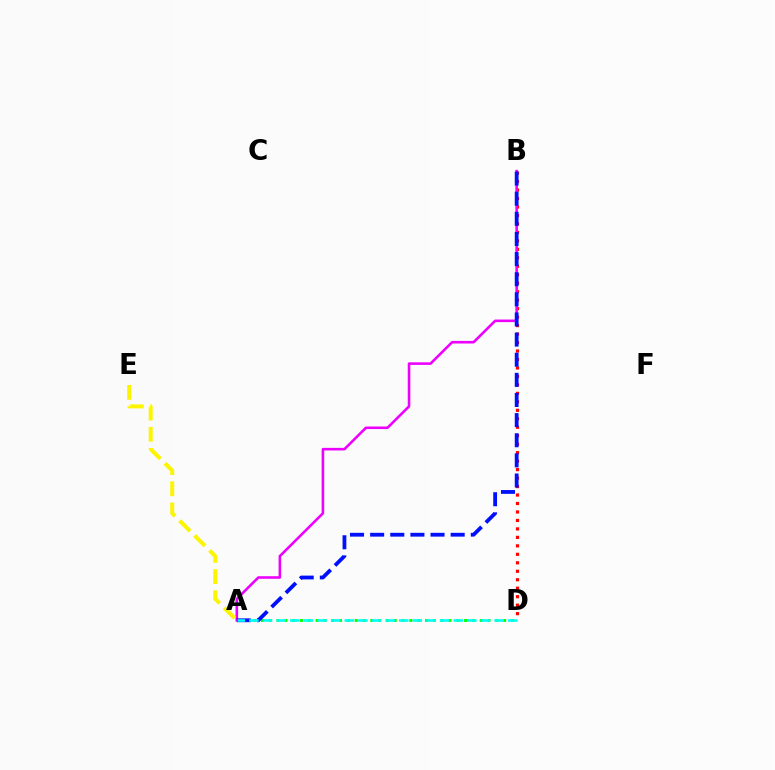{('A', 'D'): [{'color': '#08ff00', 'line_style': 'dotted', 'thickness': 2.12}, {'color': '#00fff6', 'line_style': 'dashed', 'thickness': 1.85}], ('B', 'D'): [{'color': '#ff0000', 'line_style': 'dotted', 'thickness': 2.3}], ('A', 'B'): [{'color': '#ee00ff', 'line_style': 'solid', 'thickness': 1.86}, {'color': '#0010ff', 'line_style': 'dashed', 'thickness': 2.73}], ('A', 'E'): [{'color': '#fcf500', 'line_style': 'dashed', 'thickness': 2.87}]}